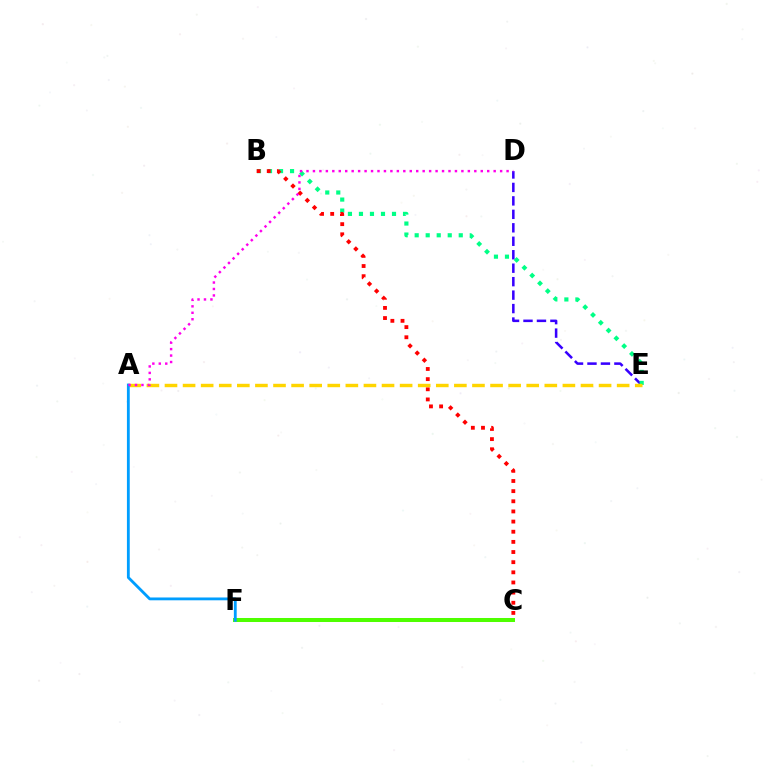{('D', 'E'): [{'color': '#3700ff', 'line_style': 'dashed', 'thickness': 1.83}], ('B', 'E'): [{'color': '#00ff86', 'line_style': 'dotted', 'thickness': 2.99}], ('B', 'C'): [{'color': '#ff0000', 'line_style': 'dotted', 'thickness': 2.76}], ('C', 'F'): [{'color': '#4fff00', 'line_style': 'solid', 'thickness': 2.88}], ('A', 'E'): [{'color': '#ffd500', 'line_style': 'dashed', 'thickness': 2.46}], ('A', 'F'): [{'color': '#009eff', 'line_style': 'solid', 'thickness': 2.04}], ('A', 'D'): [{'color': '#ff00ed', 'line_style': 'dotted', 'thickness': 1.75}]}